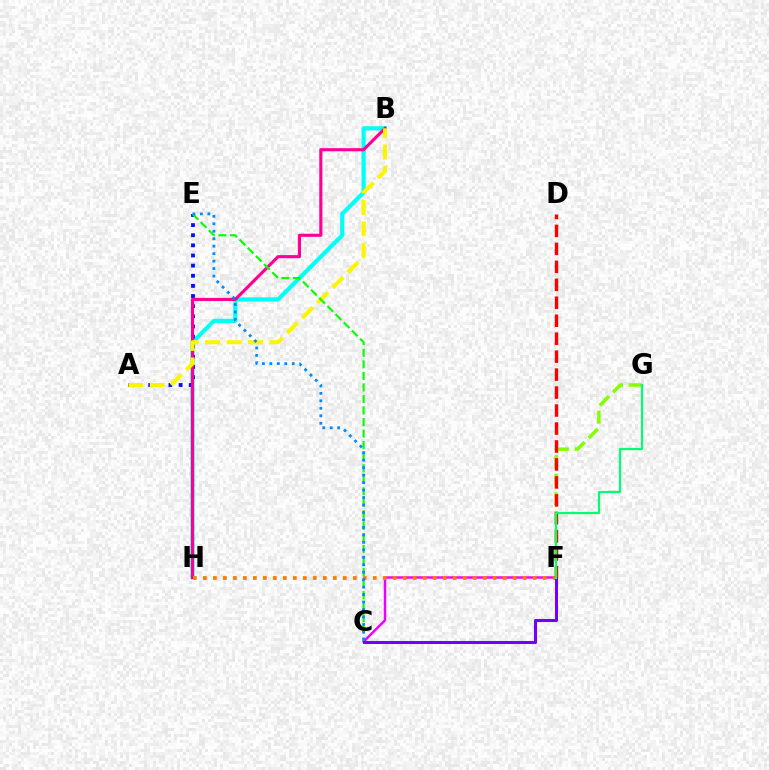{('B', 'H'): [{'color': '#00fff6', 'line_style': 'solid', 'thickness': 3.0}, {'color': '#ff0094', 'line_style': 'solid', 'thickness': 2.24}], ('A', 'E'): [{'color': '#0010ff', 'line_style': 'dotted', 'thickness': 2.75}], ('C', 'F'): [{'color': '#ee00ff', 'line_style': 'solid', 'thickness': 1.76}, {'color': '#7200ff', 'line_style': 'solid', 'thickness': 2.19}], ('F', 'G'): [{'color': '#84ff00', 'line_style': 'dashed', 'thickness': 2.53}, {'color': '#00ff74', 'line_style': 'solid', 'thickness': 1.58}], ('A', 'B'): [{'color': '#fcf500', 'line_style': 'dashed', 'thickness': 2.91}], ('F', 'H'): [{'color': '#ff7c00', 'line_style': 'dotted', 'thickness': 2.72}], ('C', 'E'): [{'color': '#08ff00', 'line_style': 'dashed', 'thickness': 1.57}, {'color': '#008cff', 'line_style': 'dotted', 'thickness': 2.03}], ('D', 'F'): [{'color': '#ff0000', 'line_style': 'dashed', 'thickness': 2.44}]}